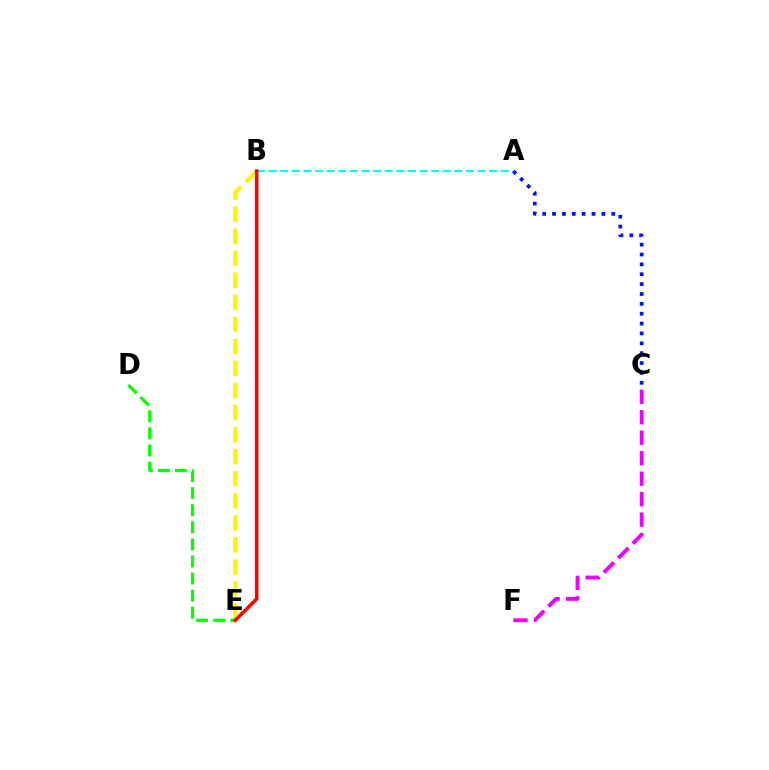{('C', 'F'): [{'color': '#ee00ff', 'line_style': 'dashed', 'thickness': 2.78}], ('B', 'E'): [{'color': '#fcf500', 'line_style': 'dashed', 'thickness': 3.0}, {'color': '#ff0000', 'line_style': 'solid', 'thickness': 2.54}], ('A', 'C'): [{'color': '#0010ff', 'line_style': 'dotted', 'thickness': 2.68}], ('A', 'B'): [{'color': '#00fff6', 'line_style': 'dashed', 'thickness': 1.58}], ('D', 'E'): [{'color': '#08ff00', 'line_style': 'dashed', 'thickness': 2.32}]}